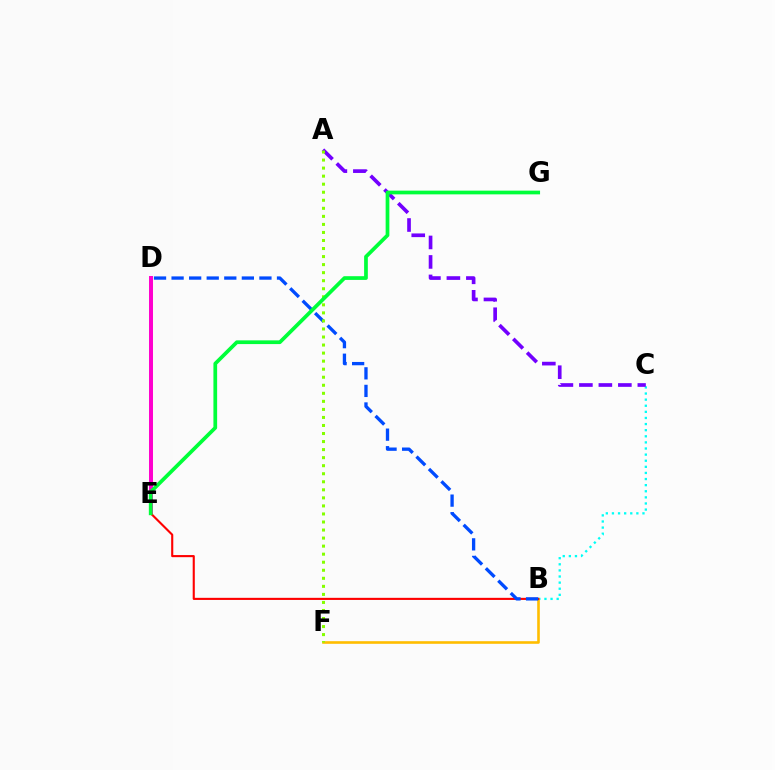{('D', 'E'): [{'color': '#ff00cf', 'line_style': 'solid', 'thickness': 2.86}], ('B', 'C'): [{'color': '#00fff6', 'line_style': 'dotted', 'thickness': 1.66}], ('A', 'C'): [{'color': '#7200ff', 'line_style': 'dashed', 'thickness': 2.65}], ('B', 'F'): [{'color': '#ffbd00', 'line_style': 'solid', 'thickness': 1.89}], ('B', 'E'): [{'color': '#ff0000', 'line_style': 'solid', 'thickness': 1.52}], ('B', 'D'): [{'color': '#004bff', 'line_style': 'dashed', 'thickness': 2.39}], ('A', 'F'): [{'color': '#84ff00', 'line_style': 'dotted', 'thickness': 2.19}], ('E', 'G'): [{'color': '#00ff39', 'line_style': 'solid', 'thickness': 2.68}]}